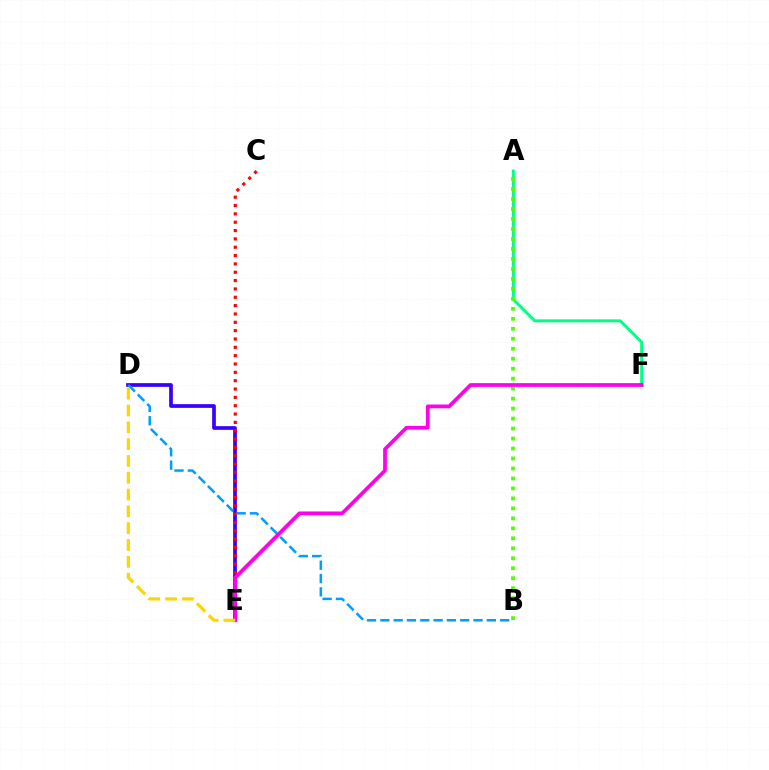{('D', 'E'): [{'color': '#3700ff', 'line_style': 'solid', 'thickness': 2.67}, {'color': '#ffd500', 'line_style': 'dashed', 'thickness': 2.28}], ('A', 'F'): [{'color': '#00ff86', 'line_style': 'solid', 'thickness': 2.14}], ('A', 'B'): [{'color': '#4fff00', 'line_style': 'dotted', 'thickness': 2.71}], ('C', 'E'): [{'color': '#ff0000', 'line_style': 'dotted', 'thickness': 2.27}], ('B', 'D'): [{'color': '#009eff', 'line_style': 'dashed', 'thickness': 1.81}], ('E', 'F'): [{'color': '#ff00ed', 'line_style': 'solid', 'thickness': 2.69}]}